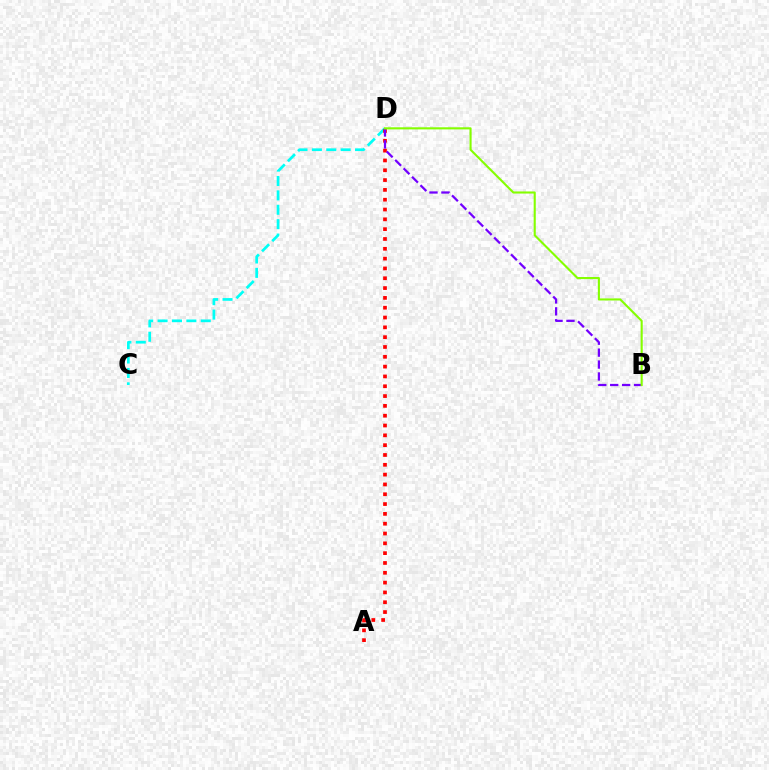{('C', 'D'): [{'color': '#00fff6', 'line_style': 'dashed', 'thickness': 1.96}], ('A', 'D'): [{'color': '#ff0000', 'line_style': 'dotted', 'thickness': 2.67}], ('B', 'D'): [{'color': '#7200ff', 'line_style': 'dashed', 'thickness': 1.62}, {'color': '#84ff00', 'line_style': 'solid', 'thickness': 1.51}]}